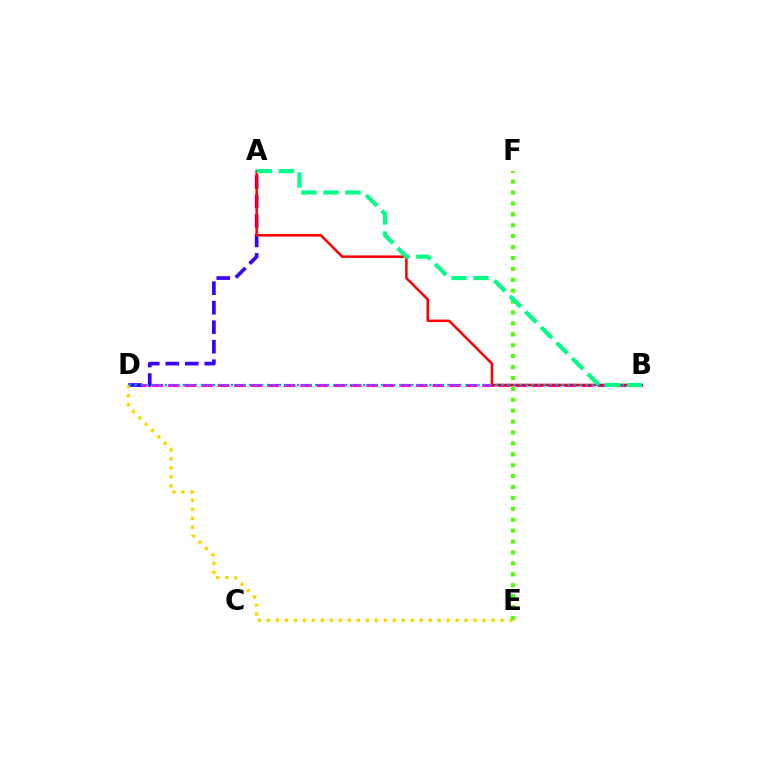{('B', 'D'): [{'color': '#ff00ed', 'line_style': 'dashed', 'thickness': 2.25}, {'color': '#009eff', 'line_style': 'dotted', 'thickness': 1.63}], ('A', 'D'): [{'color': '#3700ff', 'line_style': 'dashed', 'thickness': 2.65}], ('D', 'E'): [{'color': '#ffd500', 'line_style': 'dotted', 'thickness': 2.44}], ('E', 'F'): [{'color': '#4fff00', 'line_style': 'dotted', 'thickness': 2.96}], ('A', 'B'): [{'color': '#ff0000', 'line_style': 'solid', 'thickness': 1.82}, {'color': '#00ff86', 'line_style': 'dashed', 'thickness': 2.99}]}